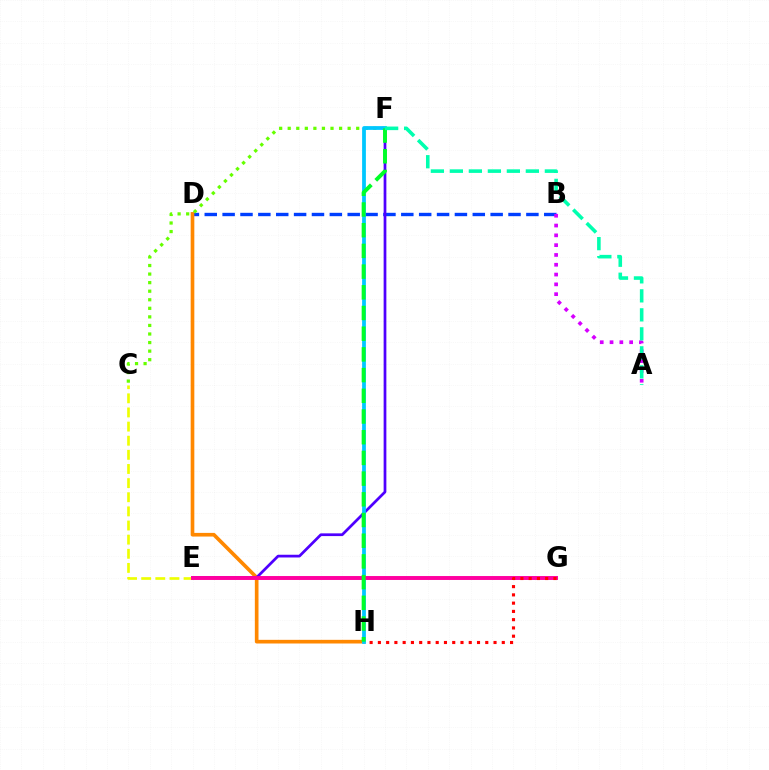{('B', 'D'): [{'color': '#003fff', 'line_style': 'dashed', 'thickness': 2.43}], ('D', 'H'): [{'color': '#ff8800', 'line_style': 'solid', 'thickness': 2.63}], ('E', 'F'): [{'color': '#4f00ff', 'line_style': 'solid', 'thickness': 1.97}], ('C', 'F'): [{'color': '#66ff00', 'line_style': 'dotted', 'thickness': 2.33}], ('C', 'E'): [{'color': '#eeff00', 'line_style': 'dashed', 'thickness': 1.92}], ('A', 'B'): [{'color': '#d600ff', 'line_style': 'dotted', 'thickness': 2.66}], ('F', 'H'): [{'color': '#00c7ff', 'line_style': 'solid', 'thickness': 2.72}, {'color': '#00ff27', 'line_style': 'dashed', 'thickness': 2.81}], ('E', 'G'): [{'color': '#ff00a0', 'line_style': 'solid', 'thickness': 2.83}], ('G', 'H'): [{'color': '#ff0000', 'line_style': 'dotted', 'thickness': 2.24}], ('A', 'F'): [{'color': '#00ffaf', 'line_style': 'dashed', 'thickness': 2.58}]}